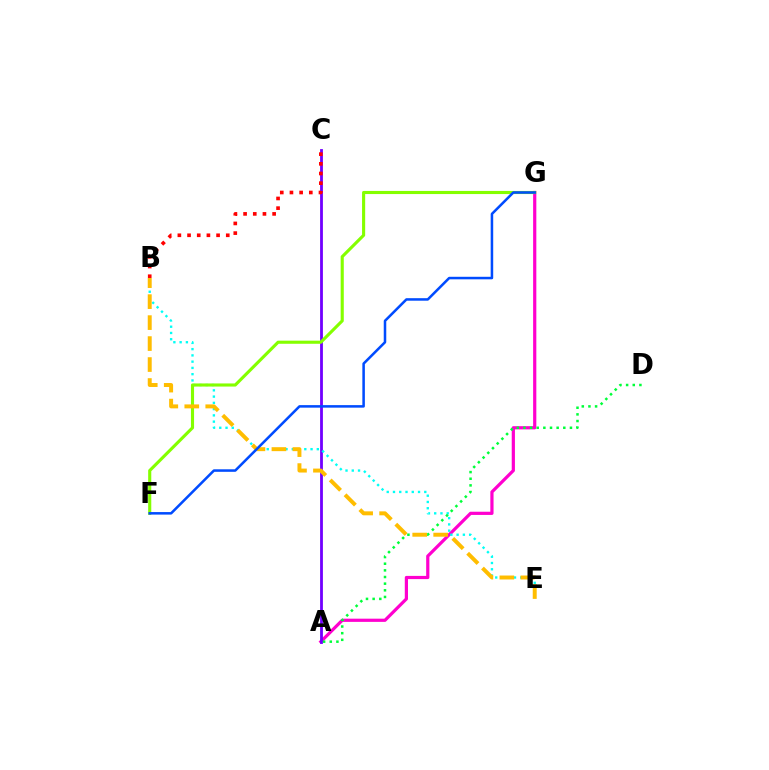{('A', 'G'): [{'color': '#ff00cf', 'line_style': 'solid', 'thickness': 2.31}], ('A', 'C'): [{'color': '#7200ff', 'line_style': 'solid', 'thickness': 2.02}], ('B', 'E'): [{'color': '#00fff6', 'line_style': 'dotted', 'thickness': 1.7}, {'color': '#ffbd00', 'line_style': 'dashed', 'thickness': 2.85}], ('F', 'G'): [{'color': '#84ff00', 'line_style': 'solid', 'thickness': 2.24}, {'color': '#004bff', 'line_style': 'solid', 'thickness': 1.82}], ('A', 'D'): [{'color': '#00ff39', 'line_style': 'dotted', 'thickness': 1.81}], ('B', 'C'): [{'color': '#ff0000', 'line_style': 'dotted', 'thickness': 2.63}]}